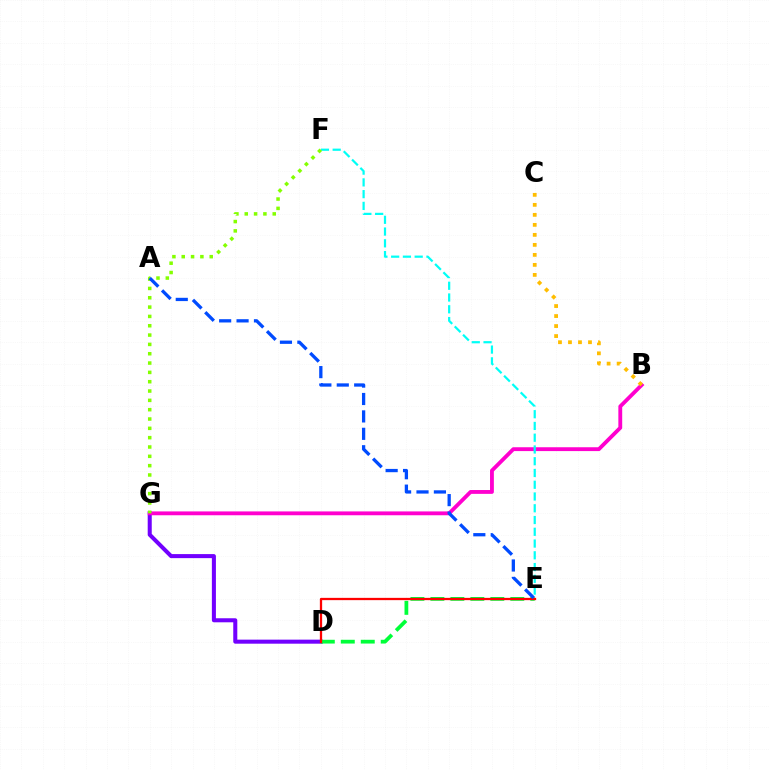{('D', 'G'): [{'color': '#7200ff', 'line_style': 'solid', 'thickness': 2.91}], ('D', 'E'): [{'color': '#00ff39', 'line_style': 'dashed', 'thickness': 2.71}, {'color': '#ff0000', 'line_style': 'solid', 'thickness': 1.64}], ('B', 'G'): [{'color': '#ff00cf', 'line_style': 'solid', 'thickness': 2.77}], ('E', 'F'): [{'color': '#00fff6', 'line_style': 'dashed', 'thickness': 1.6}], ('B', 'C'): [{'color': '#ffbd00', 'line_style': 'dotted', 'thickness': 2.72}], ('F', 'G'): [{'color': '#84ff00', 'line_style': 'dotted', 'thickness': 2.53}], ('A', 'E'): [{'color': '#004bff', 'line_style': 'dashed', 'thickness': 2.37}]}